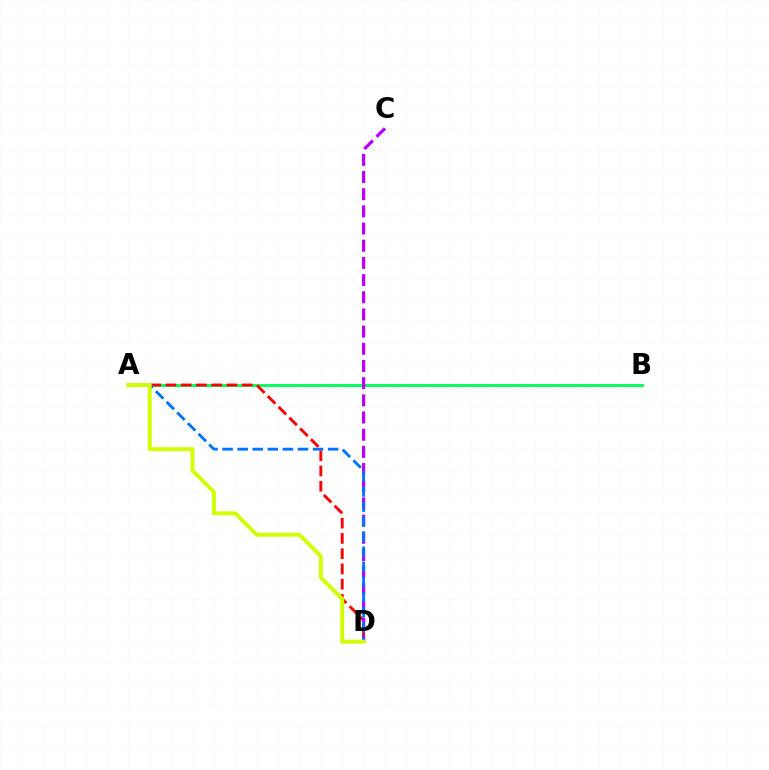{('A', 'B'): [{'color': '#00ff5c', 'line_style': 'solid', 'thickness': 2.07}], ('A', 'D'): [{'color': '#ff0000', 'line_style': 'dashed', 'thickness': 2.07}, {'color': '#0074ff', 'line_style': 'dashed', 'thickness': 2.05}, {'color': '#d1ff00', 'line_style': 'solid', 'thickness': 2.83}], ('C', 'D'): [{'color': '#b900ff', 'line_style': 'dashed', 'thickness': 2.33}]}